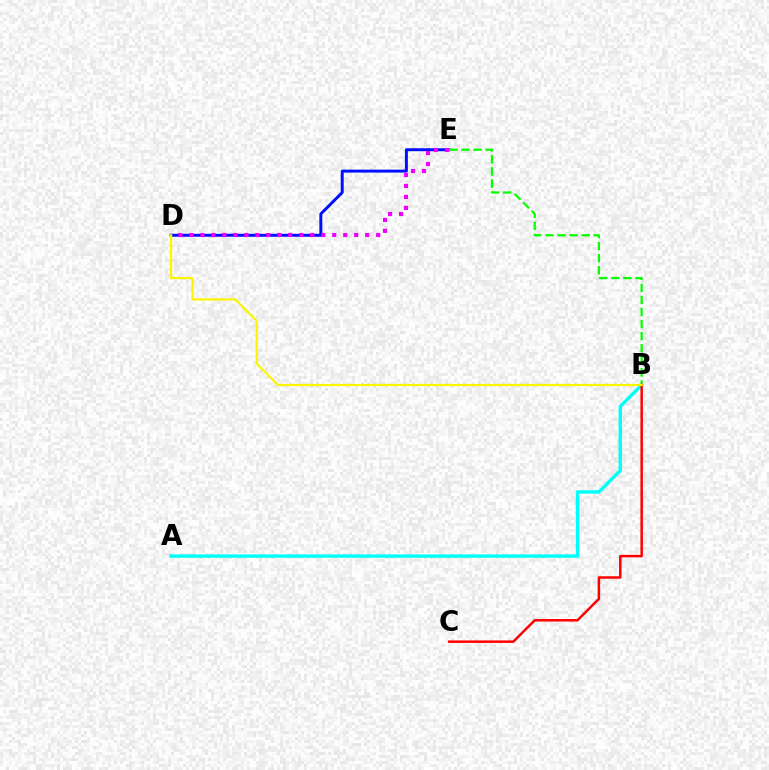{('A', 'B'): [{'color': '#00fff6', 'line_style': 'solid', 'thickness': 2.46}], ('D', 'E'): [{'color': '#0010ff', 'line_style': 'solid', 'thickness': 2.14}, {'color': '#ee00ff', 'line_style': 'dotted', 'thickness': 2.98}], ('B', 'E'): [{'color': '#08ff00', 'line_style': 'dashed', 'thickness': 1.64}], ('B', 'C'): [{'color': '#ff0000', 'line_style': 'solid', 'thickness': 1.79}], ('B', 'D'): [{'color': '#fcf500', 'line_style': 'solid', 'thickness': 1.59}]}